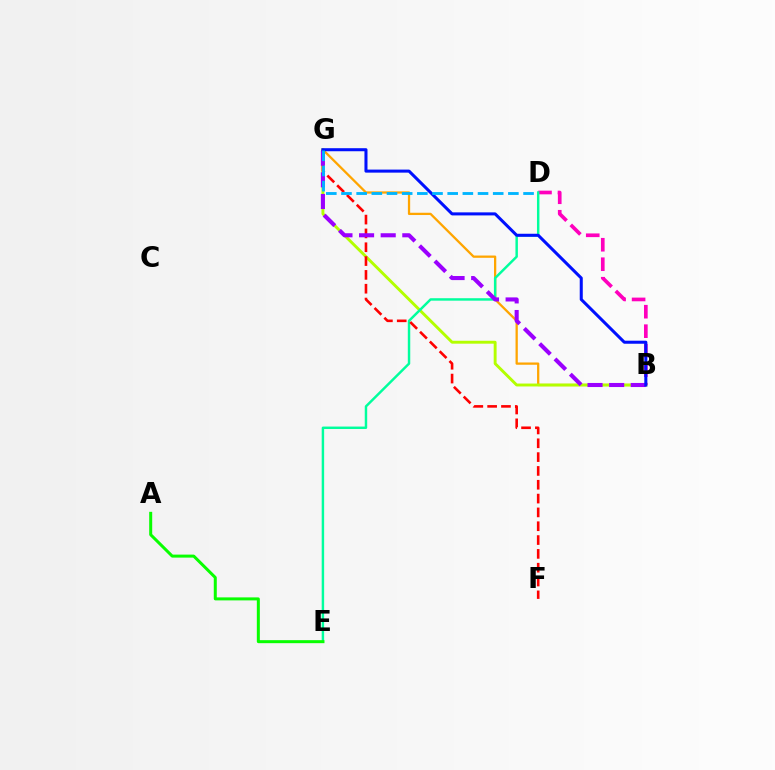{('B', 'D'): [{'color': '#ff00bd', 'line_style': 'dashed', 'thickness': 2.65}], ('B', 'G'): [{'color': '#ffa500', 'line_style': 'solid', 'thickness': 1.64}, {'color': '#b3ff00', 'line_style': 'solid', 'thickness': 2.09}, {'color': '#9b00ff', 'line_style': 'dashed', 'thickness': 2.94}, {'color': '#0010ff', 'line_style': 'solid', 'thickness': 2.19}], ('D', 'E'): [{'color': '#00ff9d', 'line_style': 'solid', 'thickness': 1.76}], ('F', 'G'): [{'color': '#ff0000', 'line_style': 'dashed', 'thickness': 1.88}], ('A', 'E'): [{'color': '#08ff00', 'line_style': 'solid', 'thickness': 2.16}], ('D', 'G'): [{'color': '#00b5ff', 'line_style': 'dashed', 'thickness': 2.06}]}